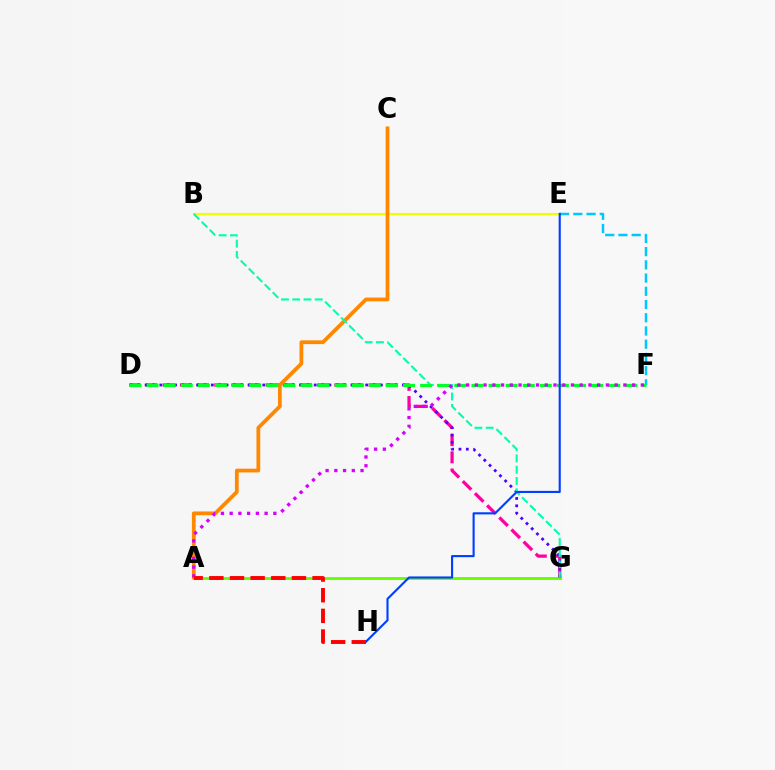{('D', 'G'): [{'color': '#ff00a0', 'line_style': 'dashed', 'thickness': 2.33}, {'color': '#4f00ff', 'line_style': 'dotted', 'thickness': 2.0}], ('A', 'G'): [{'color': '#66ff00', 'line_style': 'solid', 'thickness': 2.06}], ('B', 'E'): [{'color': '#eeff00', 'line_style': 'solid', 'thickness': 1.58}], ('A', 'C'): [{'color': '#ff8800', 'line_style': 'solid', 'thickness': 2.71}], ('B', 'G'): [{'color': '#00ffaf', 'line_style': 'dashed', 'thickness': 1.53}], ('E', 'F'): [{'color': '#00c7ff', 'line_style': 'dashed', 'thickness': 1.8}], ('D', 'F'): [{'color': '#00ff27', 'line_style': 'dashed', 'thickness': 2.32}], ('E', 'H'): [{'color': '#003fff', 'line_style': 'solid', 'thickness': 1.53}], ('A', 'F'): [{'color': '#d600ff', 'line_style': 'dotted', 'thickness': 2.37}], ('A', 'H'): [{'color': '#ff0000', 'line_style': 'dashed', 'thickness': 2.8}]}